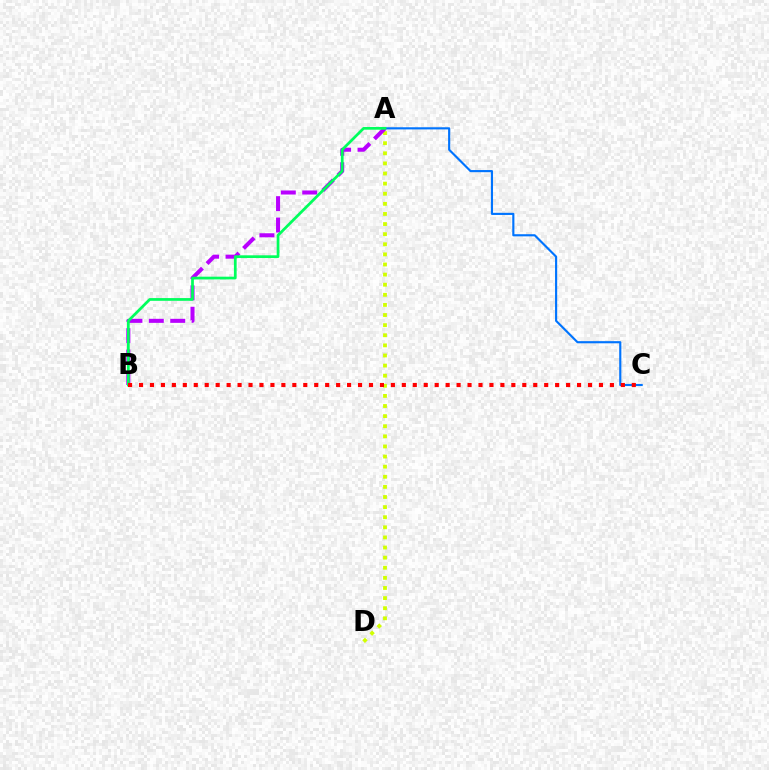{('A', 'C'): [{'color': '#0074ff', 'line_style': 'solid', 'thickness': 1.54}], ('A', 'D'): [{'color': '#d1ff00', 'line_style': 'dotted', 'thickness': 2.75}], ('A', 'B'): [{'color': '#b900ff', 'line_style': 'dashed', 'thickness': 2.91}, {'color': '#00ff5c', 'line_style': 'solid', 'thickness': 1.97}], ('B', 'C'): [{'color': '#ff0000', 'line_style': 'dotted', 'thickness': 2.98}]}